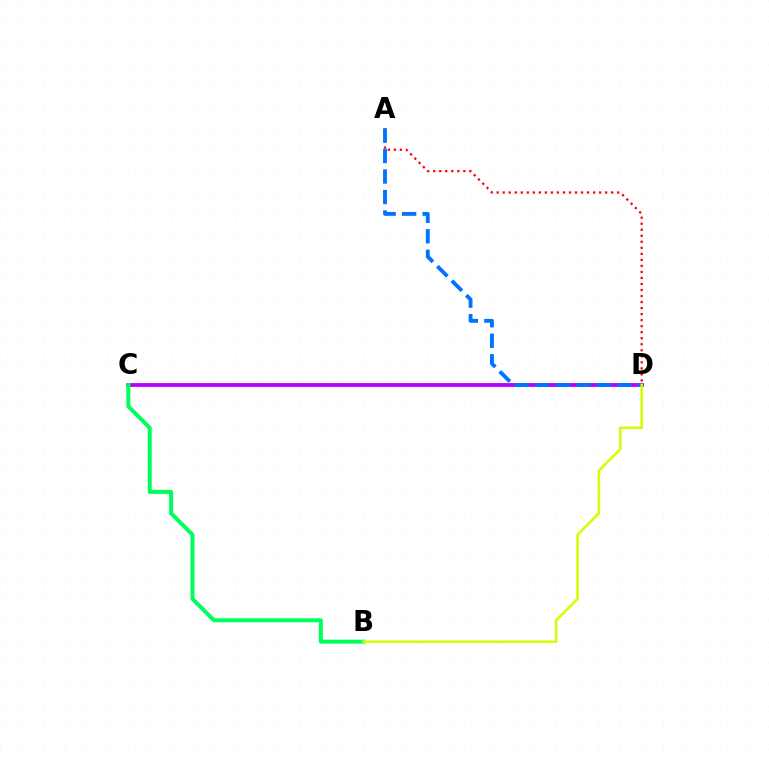{('C', 'D'): [{'color': '#b900ff', 'line_style': 'solid', 'thickness': 2.75}], ('B', 'C'): [{'color': '#00ff5c', 'line_style': 'solid', 'thickness': 2.88}], ('A', 'D'): [{'color': '#ff0000', 'line_style': 'dotted', 'thickness': 1.64}, {'color': '#0074ff', 'line_style': 'dashed', 'thickness': 2.79}], ('B', 'D'): [{'color': '#d1ff00', 'line_style': 'solid', 'thickness': 1.81}]}